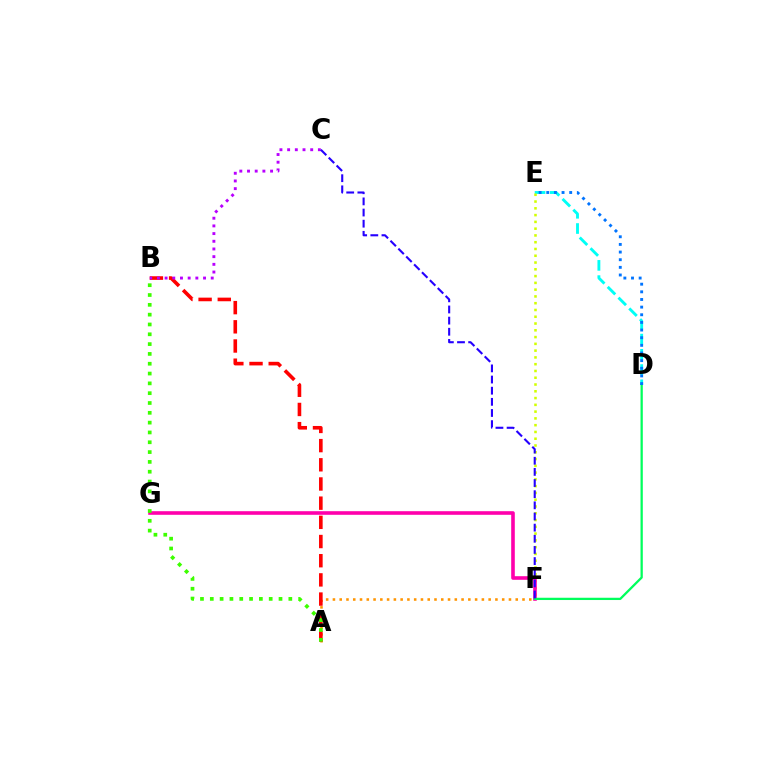{('A', 'F'): [{'color': '#ff9400', 'line_style': 'dotted', 'thickness': 1.84}], ('D', 'E'): [{'color': '#00fff6', 'line_style': 'dashed', 'thickness': 2.07}, {'color': '#0074ff', 'line_style': 'dotted', 'thickness': 2.08}], ('E', 'F'): [{'color': '#d1ff00', 'line_style': 'dotted', 'thickness': 1.84}], ('F', 'G'): [{'color': '#ff00ac', 'line_style': 'solid', 'thickness': 2.6}], ('D', 'F'): [{'color': '#00ff5c', 'line_style': 'solid', 'thickness': 1.64}], ('A', 'B'): [{'color': '#ff0000', 'line_style': 'dashed', 'thickness': 2.61}, {'color': '#3dff00', 'line_style': 'dotted', 'thickness': 2.67}], ('B', 'C'): [{'color': '#b900ff', 'line_style': 'dotted', 'thickness': 2.09}], ('C', 'F'): [{'color': '#2500ff', 'line_style': 'dashed', 'thickness': 1.51}]}